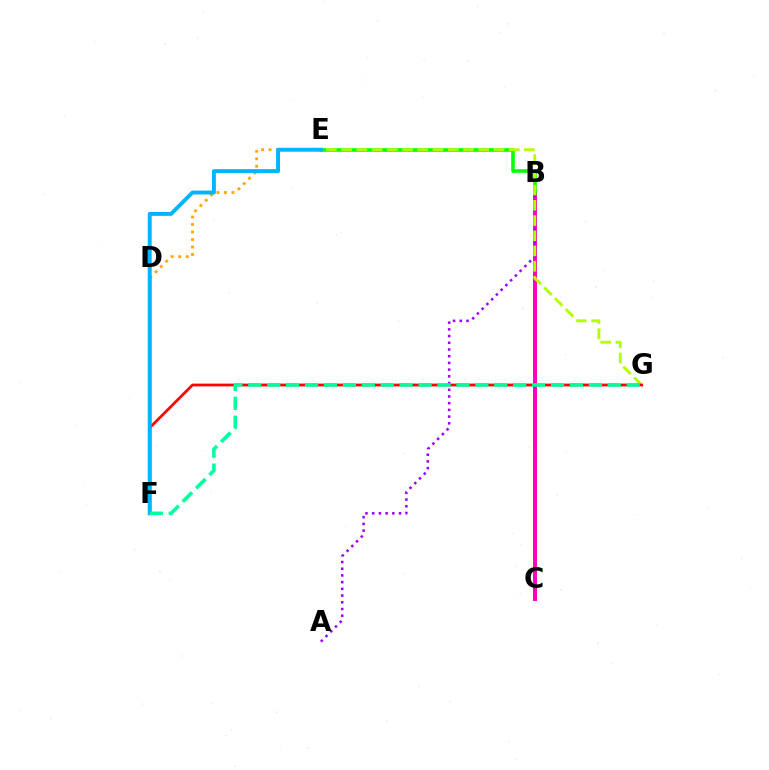{('D', 'E'): [{'color': '#ffa500', 'line_style': 'dotted', 'thickness': 2.03}], ('B', 'C'): [{'color': '#ff00bd', 'line_style': 'solid', 'thickness': 2.84}], ('A', 'B'): [{'color': '#9b00ff', 'line_style': 'dotted', 'thickness': 1.82}], ('B', 'E'): [{'color': '#08ff00', 'line_style': 'solid', 'thickness': 2.61}], ('D', 'F'): [{'color': '#0010ff', 'line_style': 'solid', 'thickness': 1.68}], ('E', 'G'): [{'color': '#b3ff00', 'line_style': 'dashed', 'thickness': 2.07}], ('F', 'G'): [{'color': '#ff0000', 'line_style': 'solid', 'thickness': 2.0}, {'color': '#00ff9d', 'line_style': 'dashed', 'thickness': 2.57}], ('E', 'F'): [{'color': '#00b5ff', 'line_style': 'solid', 'thickness': 2.83}]}